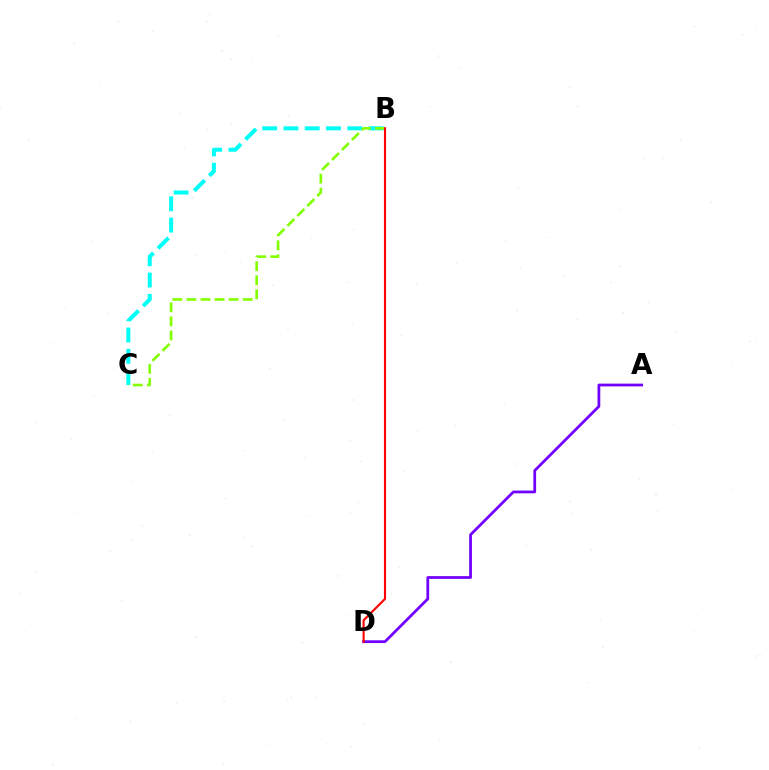{('A', 'D'): [{'color': '#7200ff', 'line_style': 'solid', 'thickness': 1.99}], ('B', 'C'): [{'color': '#00fff6', 'line_style': 'dashed', 'thickness': 2.89}, {'color': '#84ff00', 'line_style': 'dashed', 'thickness': 1.91}], ('B', 'D'): [{'color': '#ff0000', 'line_style': 'solid', 'thickness': 1.52}]}